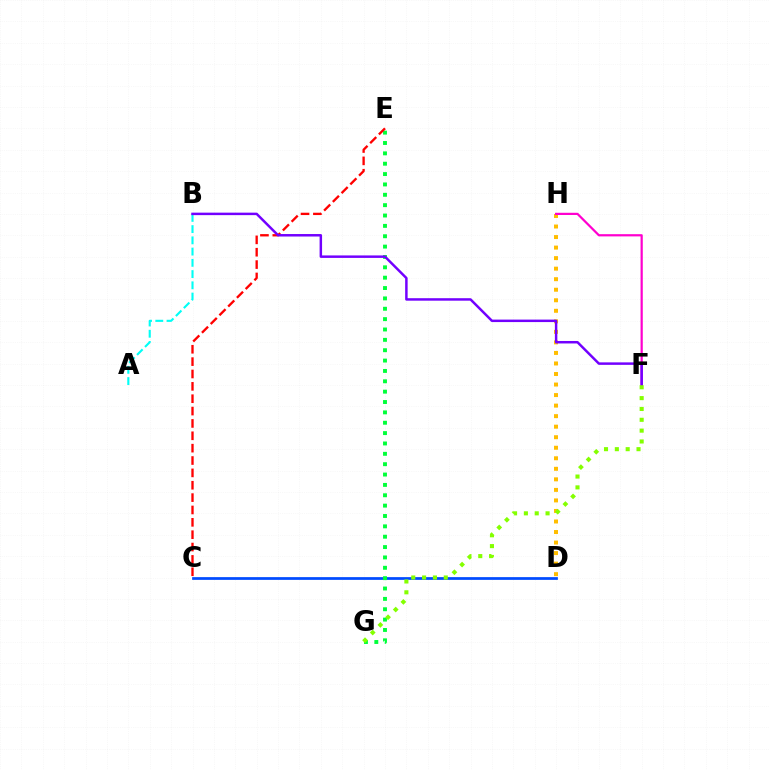{('A', 'B'): [{'color': '#00fff6', 'line_style': 'dashed', 'thickness': 1.53}], ('C', 'D'): [{'color': '#004bff', 'line_style': 'solid', 'thickness': 1.97}], ('E', 'G'): [{'color': '#00ff39', 'line_style': 'dotted', 'thickness': 2.82}], ('D', 'H'): [{'color': '#ffbd00', 'line_style': 'dotted', 'thickness': 2.86}], ('C', 'E'): [{'color': '#ff0000', 'line_style': 'dashed', 'thickness': 1.68}], ('F', 'H'): [{'color': '#ff00cf', 'line_style': 'solid', 'thickness': 1.6}], ('B', 'F'): [{'color': '#7200ff', 'line_style': 'solid', 'thickness': 1.79}], ('F', 'G'): [{'color': '#84ff00', 'line_style': 'dotted', 'thickness': 2.94}]}